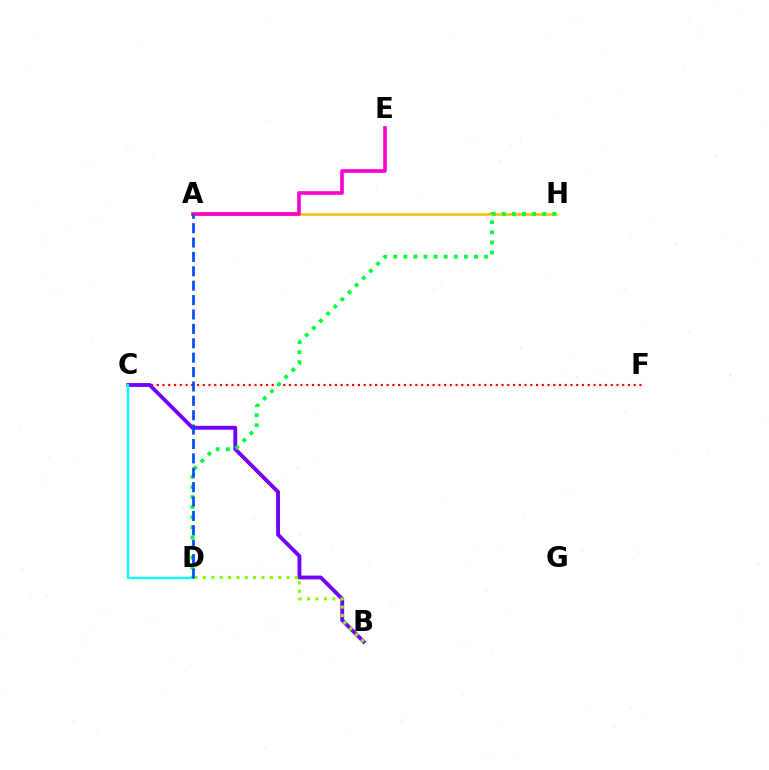{('A', 'H'): [{'color': '#ffbd00', 'line_style': 'solid', 'thickness': 1.81}], ('C', 'F'): [{'color': '#ff0000', 'line_style': 'dotted', 'thickness': 1.56}], ('A', 'E'): [{'color': '#ff00cf', 'line_style': 'solid', 'thickness': 2.63}], ('B', 'C'): [{'color': '#7200ff', 'line_style': 'solid', 'thickness': 2.78}], ('B', 'D'): [{'color': '#84ff00', 'line_style': 'dotted', 'thickness': 2.27}], ('D', 'H'): [{'color': '#00ff39', 'line_style': 'dotted', 'thickness': 2.74}], ('C', 'D'): [{'color': '#00fff6', 'line_style': 'solid', 'thickness': 1.67}], ('A', 'D'): [{'color': '#004bff', 'line_style': 'dashed', 'thickness': 1.95}]}